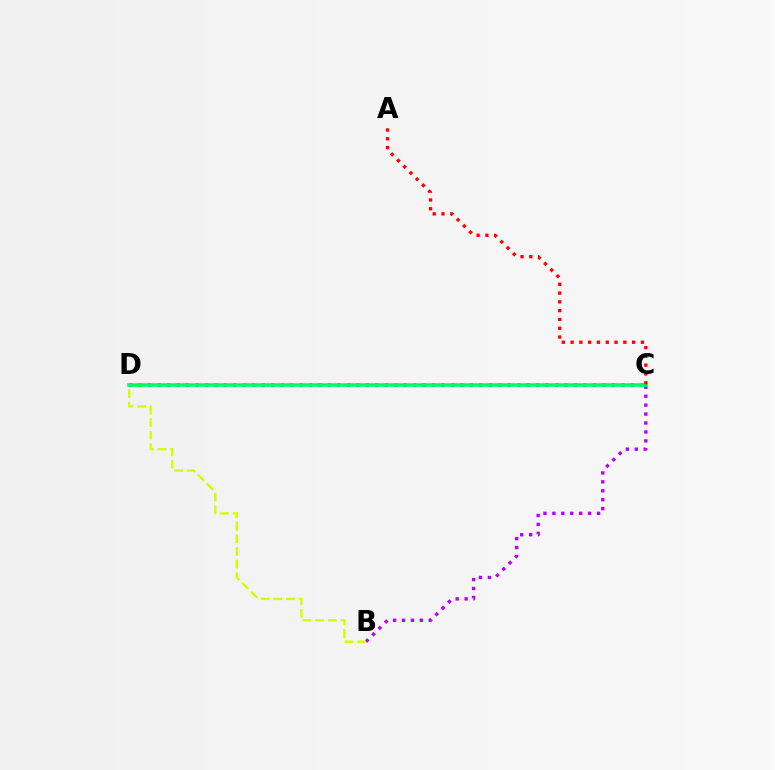{('C', 'D'): [{'color': '#0074ff', 'line_style': 'dotted', 'thickness': 2.57}, {'color': '#00ff5c', 'line_style': 'solid', 'thickness': 2.58}], ('B', 'C'): [{'color': '#b900ff', 'line_style': 'dotted', 'thickness': 2.43}], ('A', 'C'): [{'color': '#ff0000', 'line_style': 'dotted', 'thickness': 2.39}], ('B', 'D'): [{'color': '#d1ff00', 'line_style': 'dashed', 'thickness': 1.72}]}